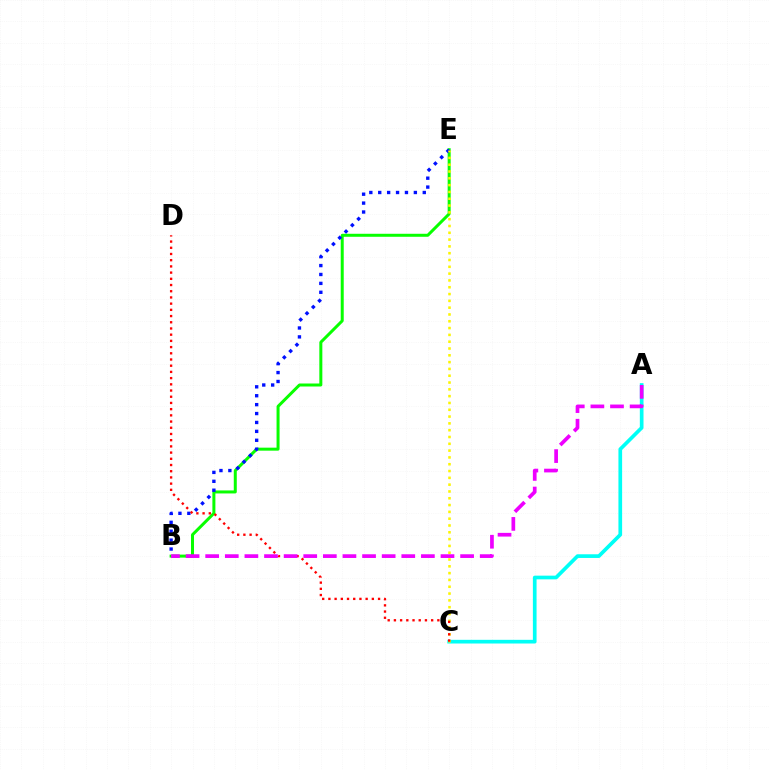{('B', 'E'): [{'color': '#08ff00', 'line_style': 'solid', 'thickness': 2.16}, {'color': '#0010ff', 'line_style': 'dotted', 'thickness': 2.42}], ('A', 'C'): [{'color': '#00fff6', 'line_style': 'solid', 'thickness': 2.65}], ('C', 'E'): [{'color': '#fcf500', 'line_style': 'dotted', 'thickness': 1.85}], ('C', 'D'): [{'color': '#ff0000', 'line_style': 'dotted', 'thickness': 1.69}], ('A', 'B'): [{'color': '#ee00ff', 'line_style': 'dashed', 'thickness': 2.66}]}